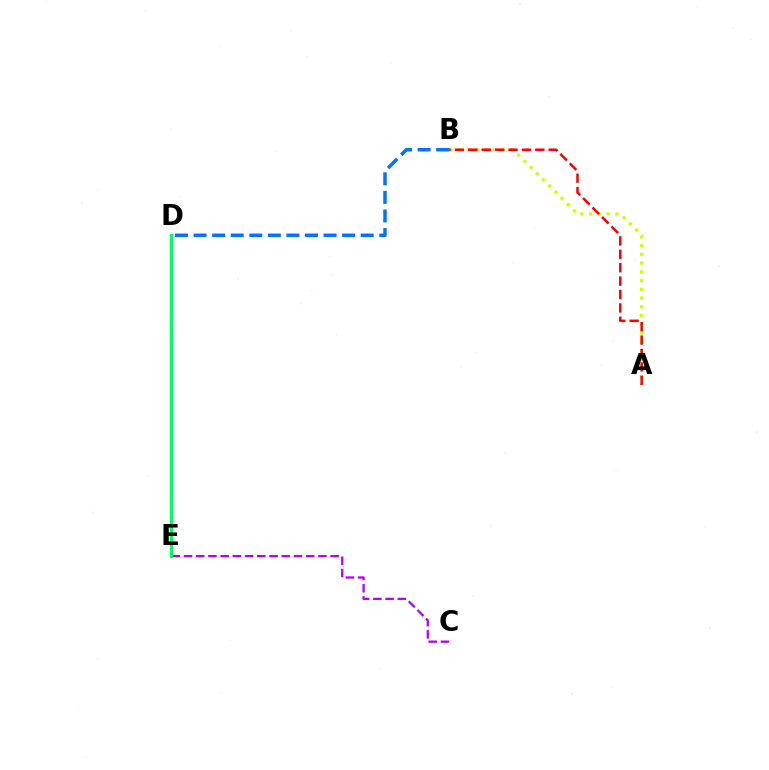{('C', 'E'): [{'color': '#b900ff', 'line_style': 'dashed', 'thickness': 1.66}], ('A', 'B'): [{'color': '#d1ff00', 'line_style': 'dotted', 'thickness': 2.38}, {'color': '#ff0000', 'line_style': 'dashed', 'thickness': 1.82}], ('D', 'E'): [{'color': '#00ff5c', 'line_style': 'solid', 'thickness': 2.23}], ('B', 'D'): [{'color': '#0074ff', 'line_style': 'dashed', 'thickness': 2.52}]}